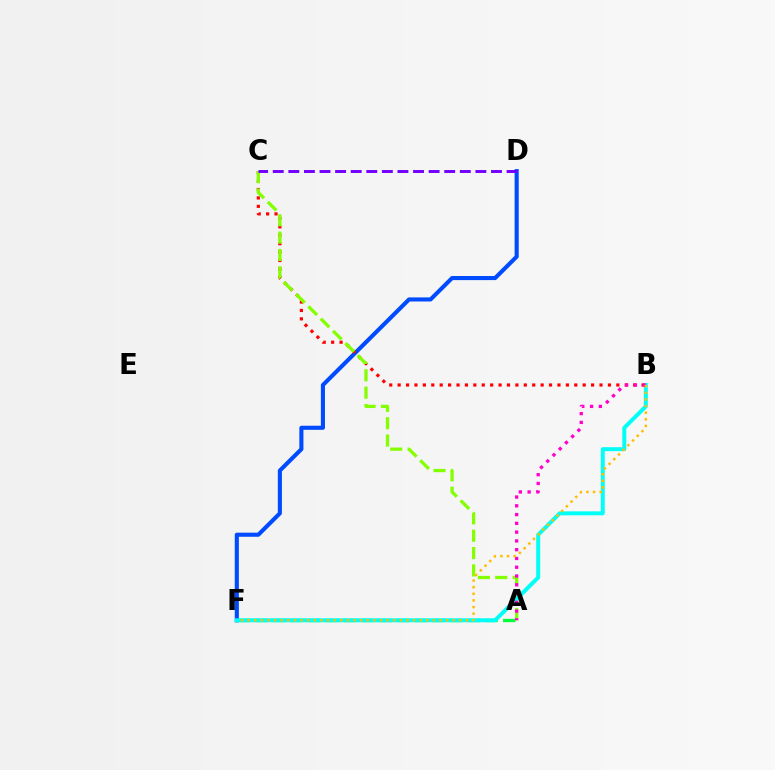{('A', 'F'): [{'color': '#00ff39', 'line_style': 'dashed', 'thickness': 2.41}], ('D', 'F'): [{'color': '#004bff', 'line_style': 'solid', 'thickness': 2.95}], ('B', 'C'): [{'color': '#ff0000', 'line_style': 'dotted', 'thickness': 2.29}], ('A', 'C'): [{'color': '#84ff00', 'line_style': 'dashed', 'thickness': 2.36}], ('B', 'F'): [{'color': '#00fff6', 'line_style': 'solid', 'thickness': 2.85}, {'color': '#ffbd00', 'line_style': 'dotted', 'thickness': 1.8}], ('A', 'B'): [{'color': '#ff00cf', 'line_style': 'dotted', 'thickness': 2.38}], ('C', 'D'): [{'color': '#7200ff', 'line_style': 'dashed', 'thickness': 2.12}]}